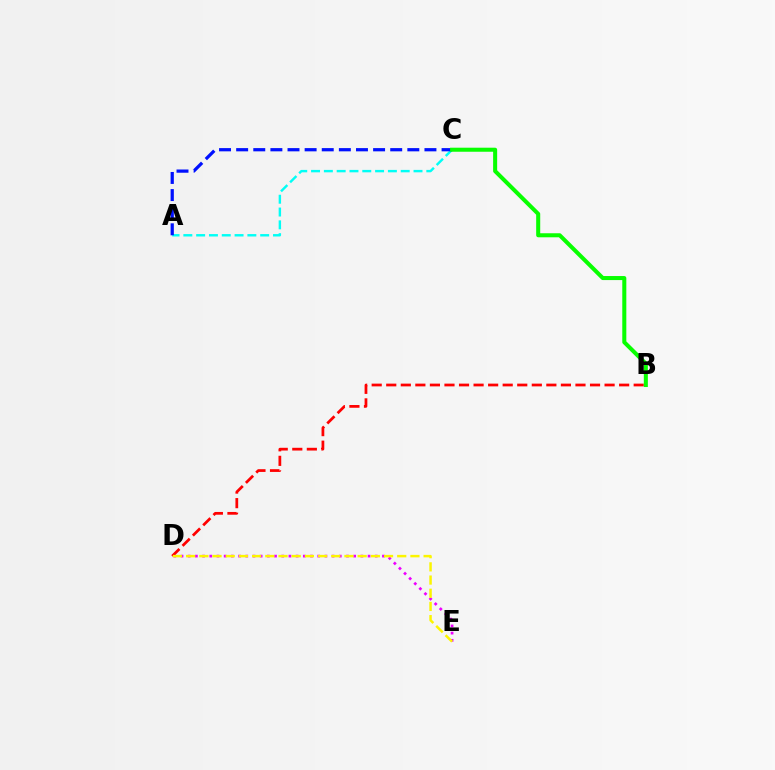{('A', 'C'): [{'color': '#00fff6', 'line_style': 'dashed', 'thickness': 1.74}, {'color': '#0010ff', 'line_style': 'dashed', 'thickness': 2.33}], ('D', 'E'): [{'color': '#ee00ff', 'line_style': 'dotted', 'thickness': 1.95}, {'color': '#fcf500', 'line_style': 'dashed', 'thickness': 1.79}], ('B', 'D'): [{'color': '#ff0000', 'line_style': 'dashed', 'thickness': 1.98}], ('B', 'C'): [{'color': '#08ff00', 'line_style': 'solid', 'thickness': 2.91}]}